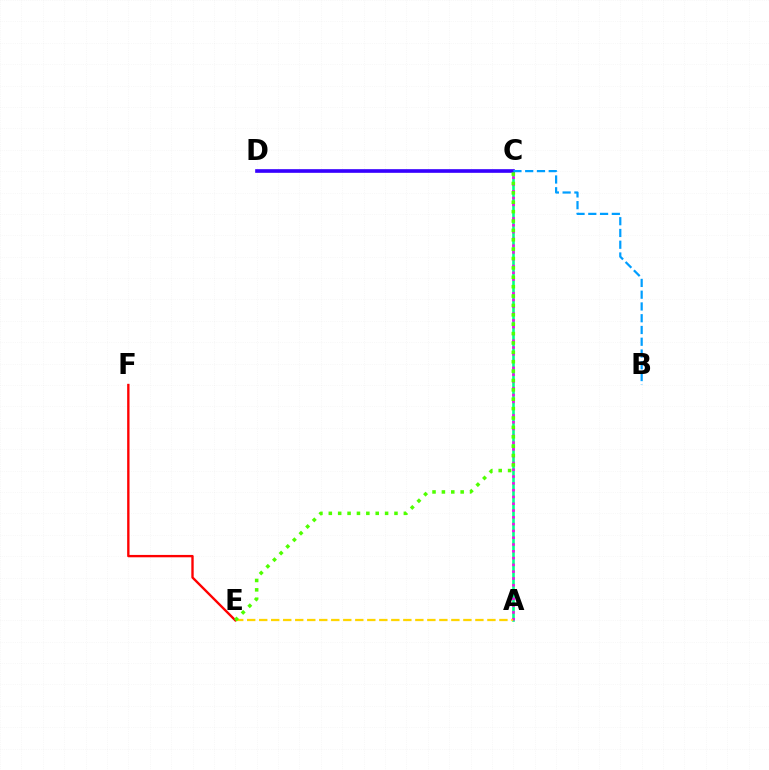{('A', 'C'): [{'color': '#00ff86', 'line_style': 'solid', 'thickness': 1.87}, {'color': '#ff00ed', 'line_style': 'dotted', 'thickness': 1.85}], ('C', 'D'): [{'color': '#3700ff', 'line_style': 'solid', 'thickness': 2.63}], ('A', 'E'): [{'color': '#ffd500', 'line_style': 'dashed', 'thickness': 1.63}], ('E', 'F'): [{'color': '#ff0000', 'line_style': 'solid', 'thickness': 1.7}], ('B', 'C'): [{'color': '#009eff', 'line_style': 'dashed', 'thickness': 1.6}], ('C', 'E'): [{'color': '#4fff00', 'line_style': 'dotted', 'thickness': 2.55}]}